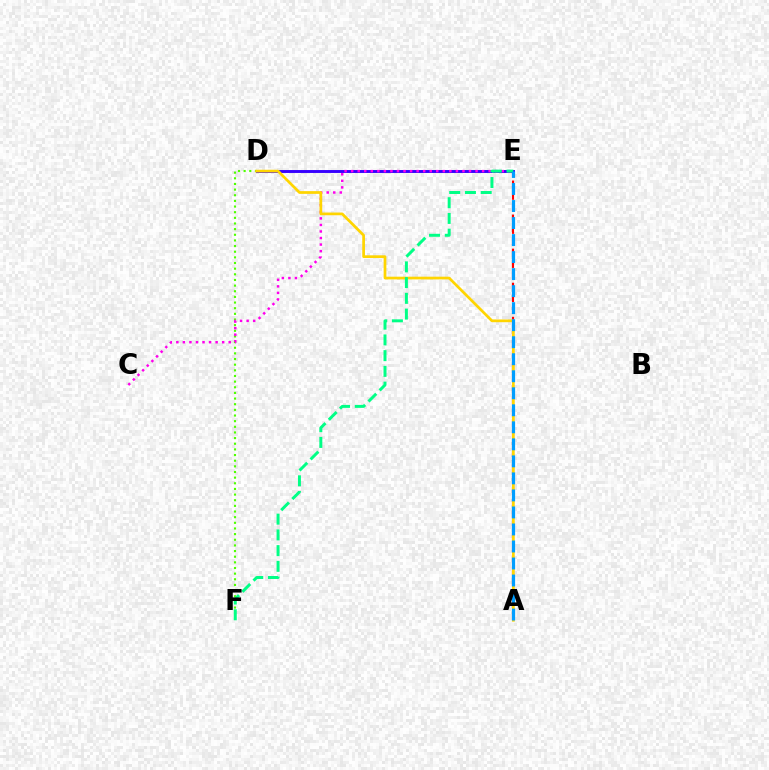{('A', 'E'): [{'color': '#ff0000', 'line_style': 'dashed', 'thickness': 1.54}, {'color': '#009eff', 'line_style': 'dashed', 'thickness': 2.31}], ('D', 'F'): [{'color': '#4fff00', 'line_style': 'dotted', 'thickness': 1.53}], ('D', 'E'): [{'color': '#3700ff', 'line_style': 'solid', 'thickness': 2.1}], ('C', 'E'): [{'color': '#ff00ed', 'line_style': 'dotted', 'thickness': 1.78}], ('A', 'D'): [{'color': '#ffd500', 'line_style': 'solid', 'thickness': 1.96}], ('E', 'F'): [{'color': '#00ff86', 'line_style': 'dashed', 'thickness': 2.14}]}